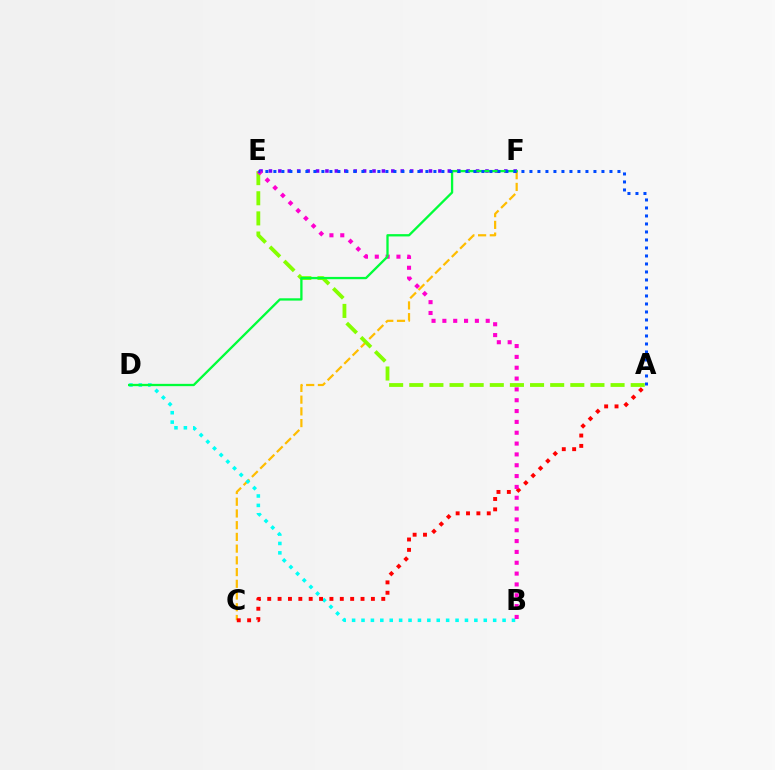{('C', 'F'): [{'color': '#ffbd00', 'line_style': 'dashed', 'thickness': 1.59}], ('E', 'F'): [{'color': '#7200ff', 'line_style': 'dotted', 'thickness': 2.56}], ('B', 'D'): [{'color': '#00fff6', 'line_style': 'dotted', 'thickness': 2.56}], ('A', 'C'): [{'color': '#ff0000', 'line_style': 'dotted', 'thickness': 2.82}], ('A', 'E'): [{'color': '#84ff00', 'line_style': 'dashed', 'thickness': 2.73}, {'color': '#004bff', 'line_style': 'dotted', 'thickness': 2.17}], ('B', 'E'): [{'color': '#ff00cf', 'line_style': 'dotted', 'thickness': 2.94}], ('D', 'F'): [{'color': '#00ff39', 'line_style': 'solid', 'thickness': 1.66}]}